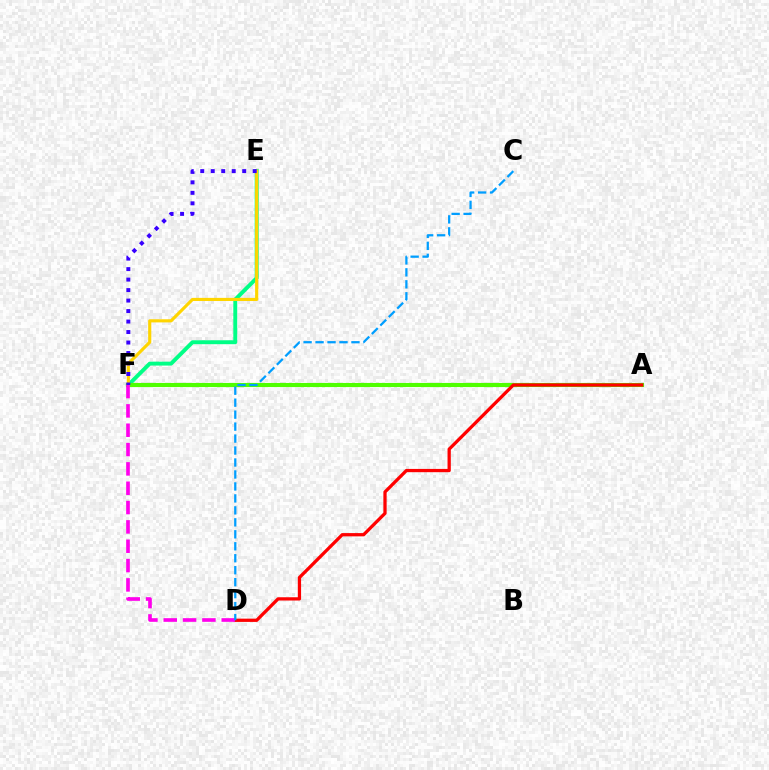{('E', 'F'): [{'color': '#00ff86', 'line_style': 'solid', 'thickness': 2.83}, {'color': '#ffd500', 'line_style': 'solid', 'thickness': 2.25}, {'color': '#3700ff', 'line_style': 'dotted', 'thickness': 2.85}], ('A', 'F'): [{'color': '#4fff00', 'line_style': 'solid', 'thickness': 2.96}], ('A', 'D'): [{'color': '#ff0000', 'line_style': 'solid', 'thickness': 2.35}], ('D', 'F'): [{'color': '#ff00ed', 'line_style': 'dashed', 'thickness': 2.63}], ('C', 'D'): [{'color': '#009eff', 'line_style': 'dashed', 'thickness': 1.63}]}